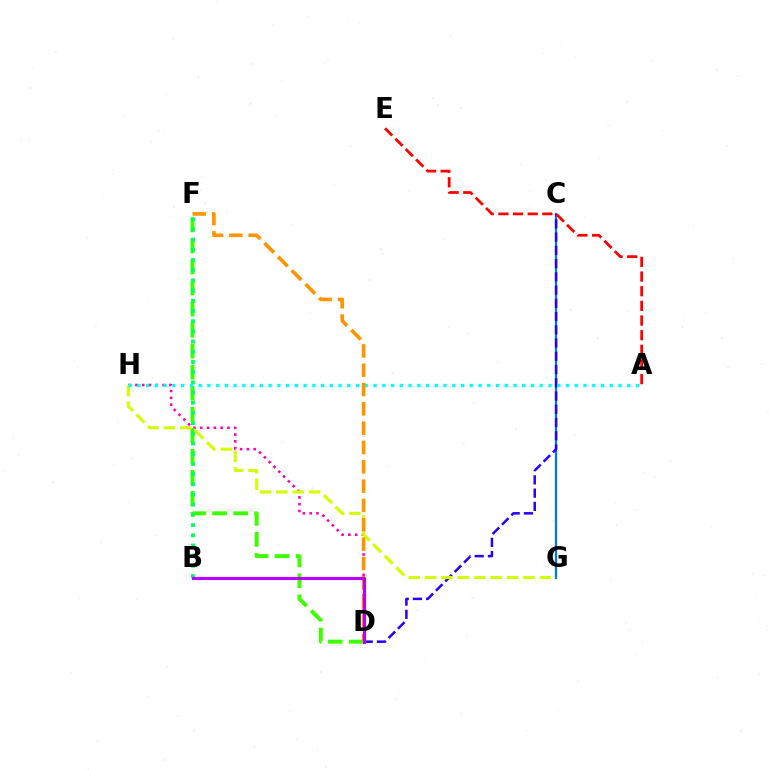{('C', 'G'): [{'color': '#0074ff', 'line_style': 'solid', 'thickness': 1.62}], ('D', 'H'): [{'color': '#ff00ac', 'line_style': 'dotted', 'thickness': 1.85}], ('C', 'D'): [{'color': '#2500ff', 'line_style': 'dashed', 'thickness': 1.8}], ('D', 'F'): [{'color': '#3dff00', 'line_style': 'dashed', 'thickness': 2.86}, {'color': '#ff9400', 'line_style': 'dashed', 'thickness': 2.63}], ('B', 'F'): [{'color': '#00ff5c', 'line_style': 'dotted', 'thickness': 2.77}], ('G', 'H'): [{'color': '#d1ff00', 'line_style': 'dashed', 'thickness': 2.23}], ('A', 'H'): [{'color': '#00fff6', 'line_style': 'dotted', 'thickness': 2.38}], ('A', 'E'): [{'color': '#ff0000', 'line_style': 'dashed', 'thickness': 1.99}], ('B', 'D'): [{'color': '#b900ff', 'line_style': 'solid', 'thickness': 2.26}]}